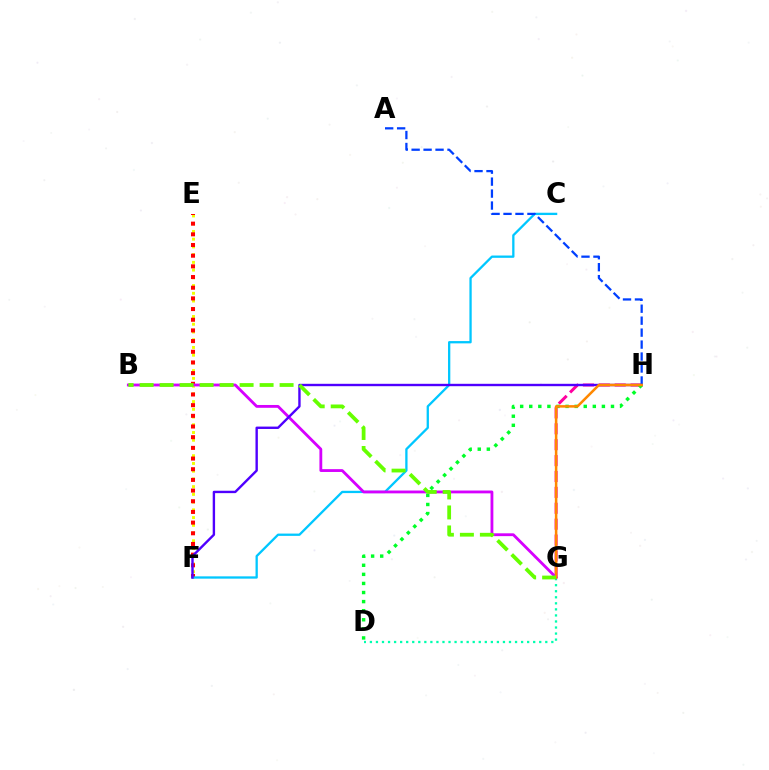{('E', 'F'): [{'color': '#eeff00', 'line_style': 'dotted', 'thickness': 2.1}, {'color': '#ff0000', 'line_style': 'dotted', 'thickness': 2.9}], ('G', 'H'): [{'color': '#ff00a0', 'line_style': 'dashed', 'thickness': 2.16}, {'color': '#ff8800', 'line_style': 'solid', 'thickness': 1.82}], ('C', 'F'): [{'color': '#00c7ff', 'line_style': 'solid', 'thickness': 1.65}], ('D', 'G'): [{'color': '#00ffaf', 'line_style': 'dotted', 'thickness': 1.64}], ('B', 'G'): [{'color': '#d600ff', 'line_style': 'solid', 'thickness': 2.03}, {'color': '#66ff00', 'line_style': 'dashed', 'thickness': 2.72}], ('F', 'H'): [{'color': '#4f00ff', 'line_style': 'solid', 'thickness': 1.72}], ('A', 'H'): [{'color': '#003fff', 'line_style': 'dashed', 'thickness': 1.62}], ('D', 'H'): [{'color': '#00ff27', 'line_style': 'dotted', 'thickness': 2.47}]}